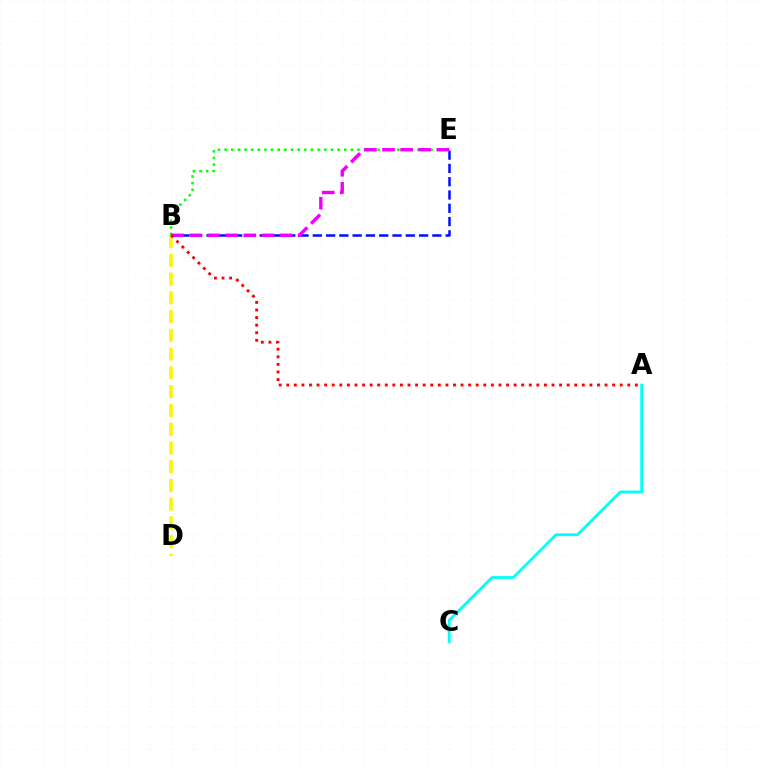{('B', 'D'): [{'color': '#fcf500', 'line_style': 'dashed', 'thickness': 2.55}], ('B', 'E'): [{'color': '#08ff00', 'line_style': 'dotted', 'thickness': 1.81}, {'color': '#0010ff', 'line_style': 'dashed', 'thickness': 1.8}, {'color': '#ee00ff', 'line_style': 'dashed', 'thickness': 2.46}], ('A', 'C'): [{'color': '#00fff6', 'line_style': 'solid', 'thickness': 2.0}], ('A', 'B'): [{'color': '#ff0000', 'line_style': 'dotted', 'thickness': 2.06}]}